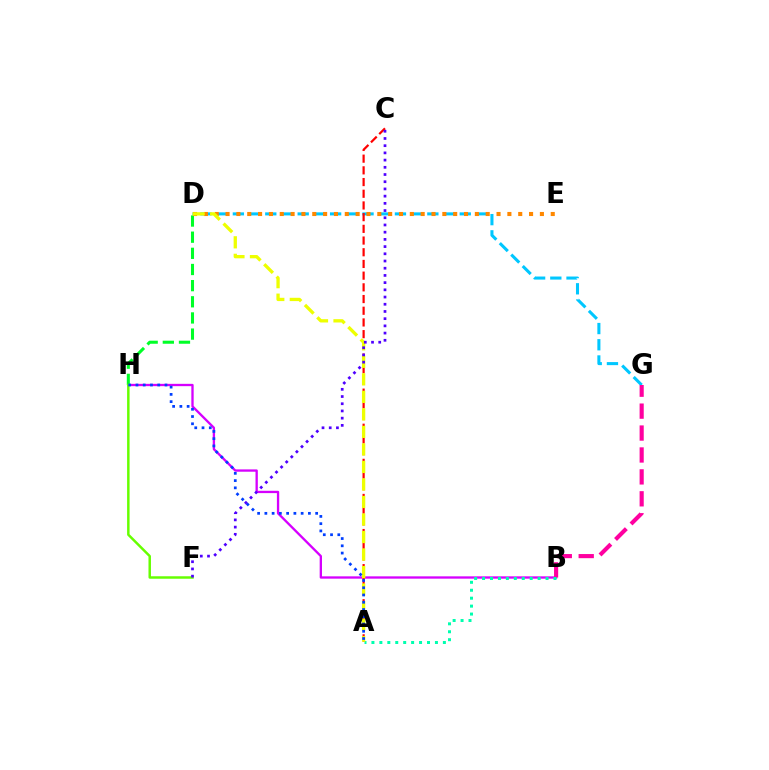{('B', 'H'): [{'color': '#d600ff', 'line_style': 'solid', 'thickness': 1.67}], ('D', 'G'): [{'color': '#00c7ff', 'line_style': 'dashed', 'thickness': 2.2}], ('D', 'H'): [{'color': '#00ff27', 'line_style': 'dashed', 'thickness': 2.19}], ('B', 'G'): [{'color': '#ff00a0', 'line_style': 'dashed', 'thickness': 2.98}], ('D', 'E'): [{'color': '#ff8800', 'line_style': 'dotted', 'thickness': 2.95}], ('A', 'B'): [{'color': '#00ffaf', 'line_style': 'dotted', 'thickness': 2.16}], ('A', 'C'): [{'color': '#ff0000', 'line_style': 'dashed', 'thickness': 1.59}], ('A', 'D'): [{'color': '#eeff00', 'line_style': 'dashed', 'thickness': 2.38}], ('F', 'H'): [{'color': '#66ff00', 'line_style': 'solid', 'thickness': 1.78}], ('A', 'H'): [{'color': '#003fff', 'line_style': 'dotted', 'thickness': 1.97}], ('C', 'F'): [{'color': '#4f00ff', 'line_style': 'dotted', 'thickness': 1.96}]}